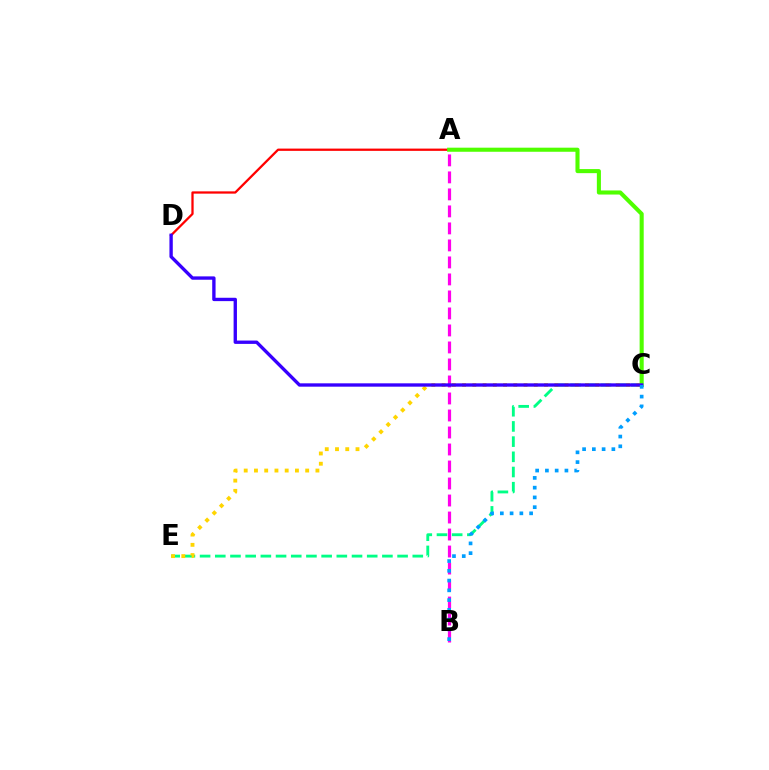{('A', 'B'): [{'color': '#ff00ed', 'line_style': 'dashed', 'thickness': 2.31}], ('A', 'D'): [{'color': '#ff0000', 'line_style': 'solid', 'thickness': 1.64}], ('C', 'E'): [{'color': '#00ff86', 'line_style': 'dashed', 'thickness': 2.06}, {'color': '#ffd500', 'line_style': 'dotted', 'thickness': 2.78}], ('A', 'C'): [{'color': '#4fff00', 'line_style': 'solid', 'thickness': 2.94}], ('C', 'D'): [{'color': '#3700ff', 'line_style': 'solid', 'thickness': 2.41}], ('B', 'C'): [{'color': '#009eff', 'line_style': 'dotted', 'thickness': 2.65}]}